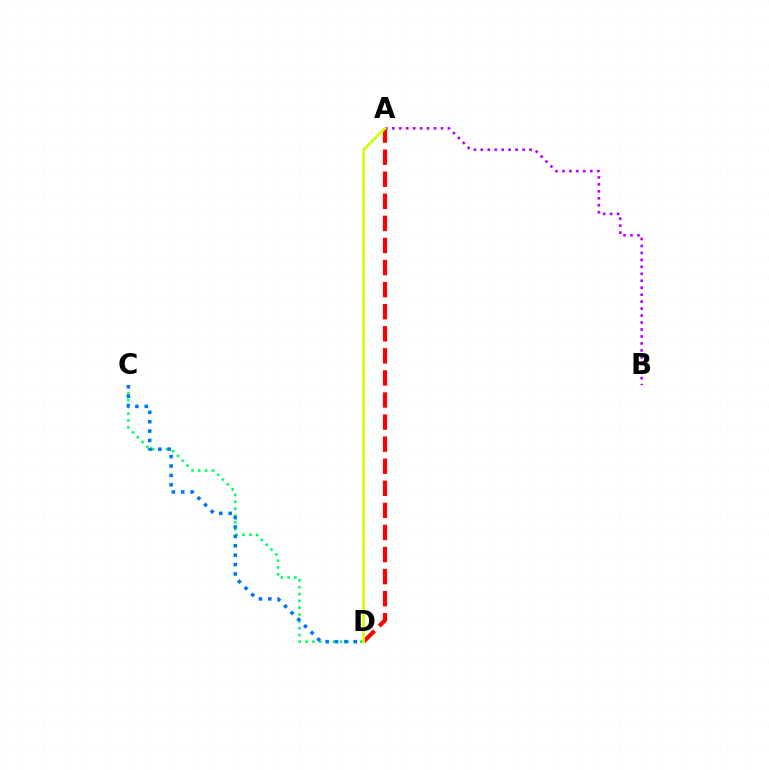{('C', 'D'): [{'color': '#00ff5c', 'line_style': 'dotted', 'thickness': 1.86}, {'color': '#0074ff', 'line_style': 'dotted', 'thickness': 2.55}], ('A', 'D'): [{'color': '#ff0000', 'line_style': 'dashed', 'thickness': 3.0}, {'color': '#d1ff00', 'line_style': 'solid', 'thickness': 1.92}], ('A', 'B'): [{'color': '#b900ff', 'line_style': 'dotted', 'thickness': 1.89}]}